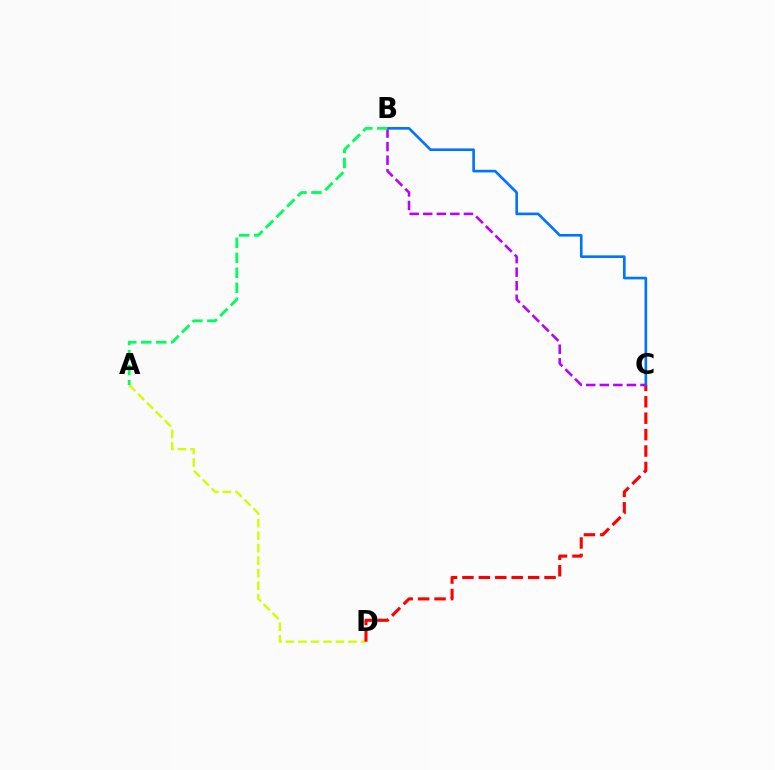{('A', 'D'): [{'color': '#d1ff00', 'line_style': 'dashed', 'thickness': 1.7}], ('C', 'D'): [{'color': '#ff0000', 'line_style': 'dashed', 'thickness': 2.23}], ('B', 'C'): [{'color': '#0074ff', 'line_style': 'solid', 'thickness': 1.9}, {'color': '#b900ff', 'line_style': 'dashed', 'thickness': 1.84}], ('A', 'B'): [{'color': '#00ff5c', 'line_style': 'dashed', 'thickness': 2.03}]}